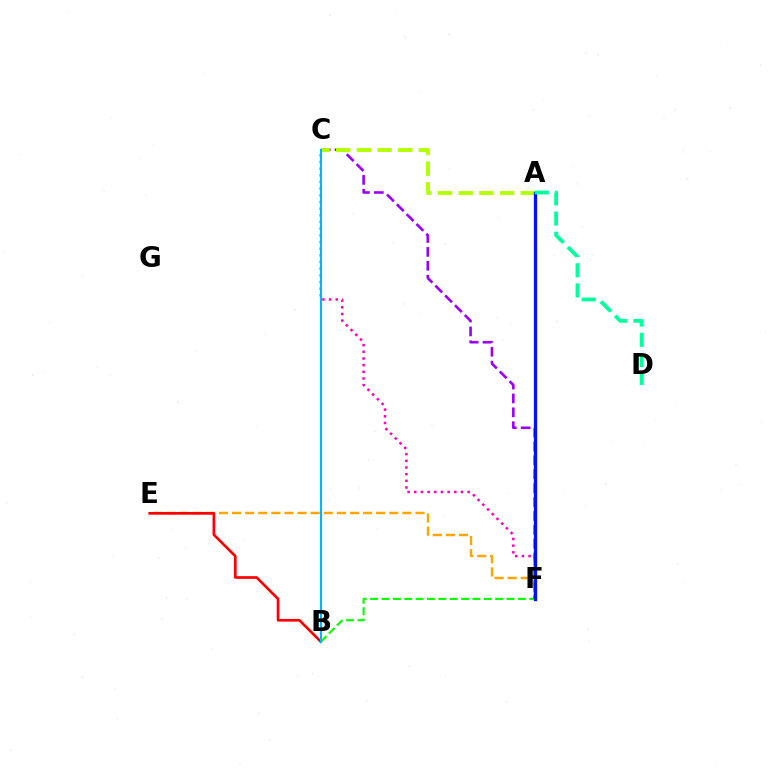{('C', 'F'): [{'color': '#9b00ff', 'line_style': 'dashed', 'thickness': 1.89}, {'color': '#ff00bd', 'line_style': 'dotted', 'thickness': 1.81}], ('E', 'F'): [{'color': '#ffa500', 'line_style': 'dashed', 'thickness': 1.78}], ('B', 'E'): [{'color': '#ff0000', 'line_style': 'solid', 'thickness': 1.93}], ('B', 'F'): [{'color': '#08ff00', 'line_style': 'dashed', 'thickness': 1.54}], ('A', 'C'): [{'color': '#b3ff00', 'line_style': 'dashed', 'thickness': 2.81}], ('A', 'F'): [{'color': '#0010ff', 'line_style': 'solid', 'thickness': 2.36}], ('A', 'D'): [{'color': '#00ff9d', 'line_style': 'dashed', 'thickness': 2.74}], ('B', 'C'): [{'color': '#00b5ff', 'line_style': 'solid', 'thickness': 1.5}]}